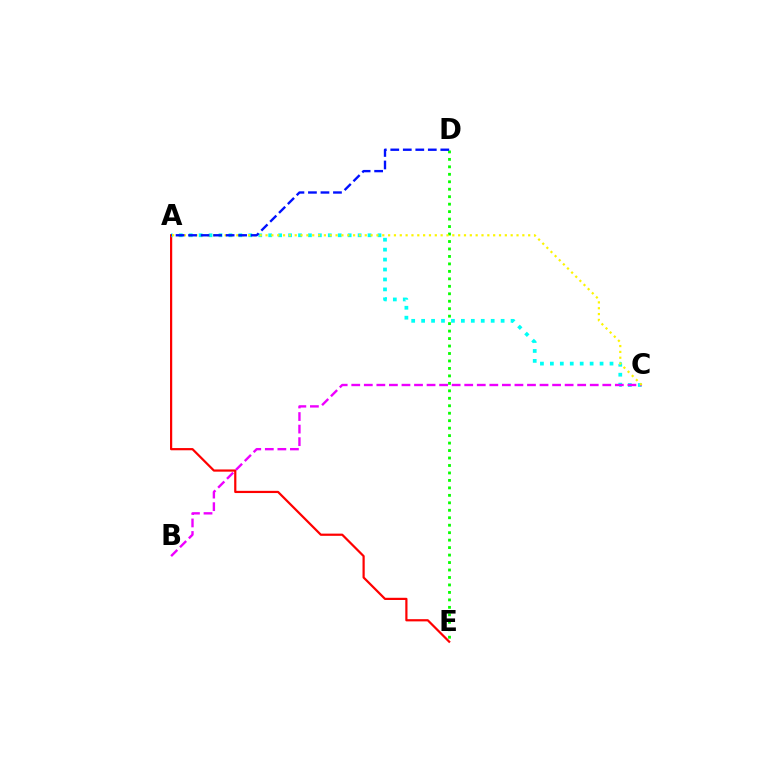{('A', 'E'): [{'color': '#ff0000', 'line_style': 'solid', 'thickness': 1.59}], ('D', 'E'): [{'color': '#08ff00', 'line_style': 'dotted', 'thickness': 2.03}], ('A', 'C'): [{'color': '#00fff6', 'line_style': 'dotted', 'thickness': 2.7}, {'color': '#fcf500', 'line_style': 'dotted', 'thickness': 1.59}], ('B', 'C'): [{'color': '#ee00ff', 'line_style': 'dashed', 'thickness': 1.71}], ('A', 'D'): [{'color': '#0010ff', 'line_style': 'dashed', 'thickness': 1.7}]}